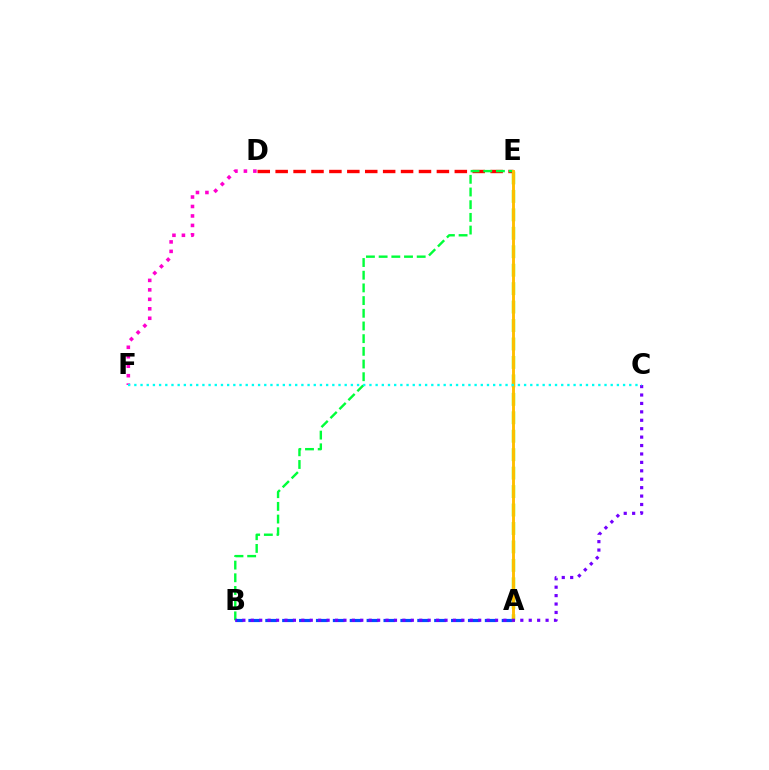{('A', 'B'): [{'color': '#004bff', 'line_style': 'dashed', 'thickness': 2.29}], ('A', 'E'): [{'color': '#84ff00', 'line_style': 'dashed', 'thickness': 2.51}, {'color': '#ffbd00', 'line_style': 'solid', 'thickness': 2.1}], ('D', 'E'): [{'color': '#ff0000', 'line_style': 'dashed', 'thickness': 2.43}], ('D', 'F'): [{'color': '#ff00cf', 'line_style': 'dotted', 'thickness': 2.57}], ('B', 'E'): [{'color': '#00ff39', 'line_style': 'dashed', 'thickness': 1.72}], ('B', 'C'): [{'color': '#7200ff', 'line_style': 'dotted', 'thickness': 2.29}], ('C', 'F'): [{'color': '#00fff6', 'line_style': 'dotted', 'thickness': 1.68}]}